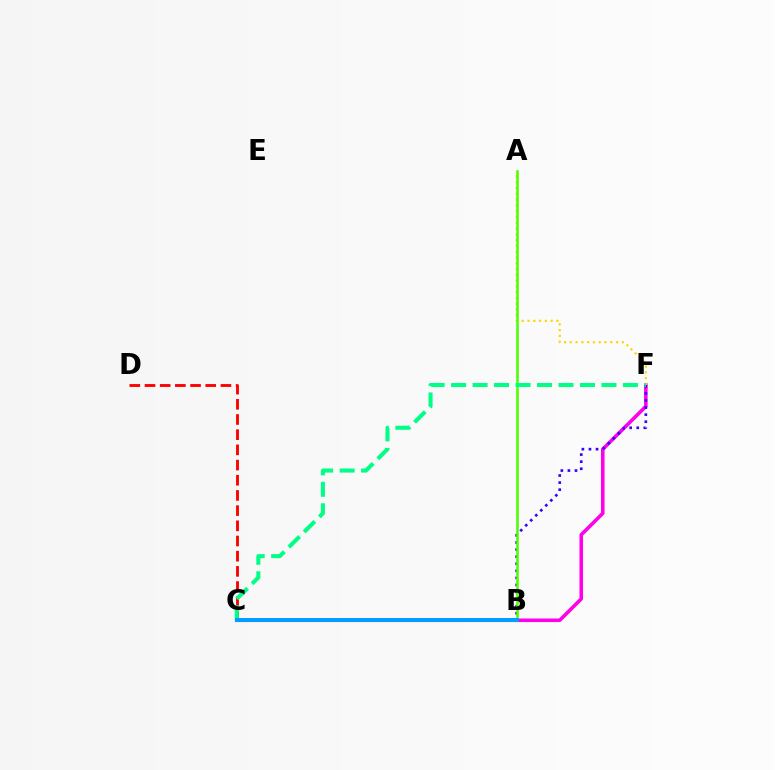{('C', 'F'): [{'color': '#ff00ed', 'line_style': 'solid', 'thickness': 2.57}, {'color': '#00ff86', 'line_style': 'dashed', 'thickness': 2.92}], ('C', 'D'): [{'color': '#ff0000', 'line_style': 'dashed', 'thickness': 2.06}], ('B', 'F'): [{'color': '#3700ff', 'line_style': 'dotted', 'thickness': 1.92}], ('A', 'F'): [{'color': '#ffd500', 'line_style': 'dotted', 'thickness': 1.57}], ('A', 'B'): [{'color': '#4fff00', 'line_style': 'solid', 'thickness': 1.84}], ('B', 'C'): [{'color': '#009eff', 'line_style': 'solid', 'thickness': 2.88}]}